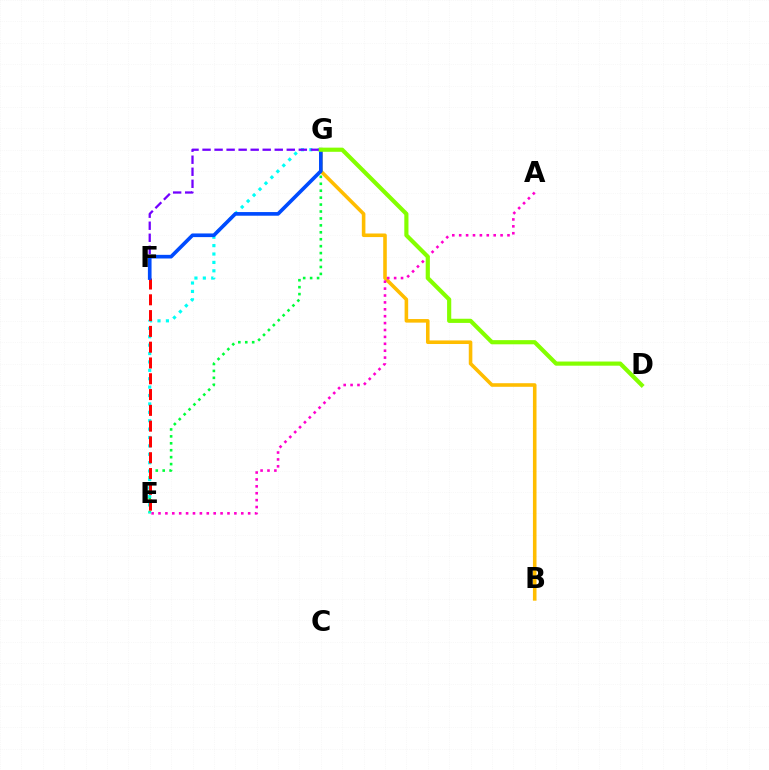{('B', 'G'): [{'color': '#ffbd00', 'line_style': 'solid', 'thickness': 2.58}], ('E', 'G'): [{'color': '#00ff39', 'line_style': 'dotted', 'thickness': 1.88}, {'color': '#00fff6', 'line_style': 'dotted', 'thickness': 2.28}], ('A', 'E'): [{'color': '#ff00cf', 'line_style': 'dotted', 'thickness': 1.87}], ('F', 'G'): [{'color': '#7200ff', 'line_style': 'dashed', 'thickness': 1.63}, {'color': '#004bff', 'line_style': 'solid', 'thickness': 2.63}], ('E', 'F'): [{'color': '#ff0000', 'line_style': 'dashed', 'thickness': 2.15}], ('D', 'G'): [{'color': '#84ff00', 'line_style': 'solid', 'thickness': 3.0}]}